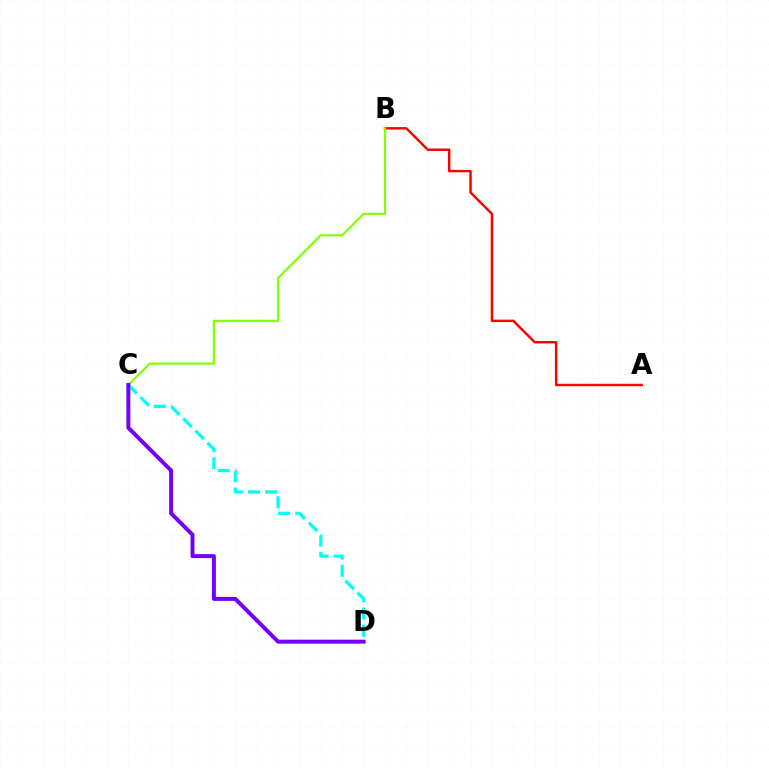{('A', 'B'): [{'color': '#ff0000', 'line_style': 'solid', 'thickness': 1.77}], ('B', 'C'): [{'color': '#84ff00', 'line_style': 'solid', 'thickness': 1.54}], ('C', 'D'): [{'color': '#00fff6', 'line_style': 'dashed', 'thickness': 2.33}, {'color': '#7200ff', 'line_style': 'solid', 'thickness': 2.85}]}